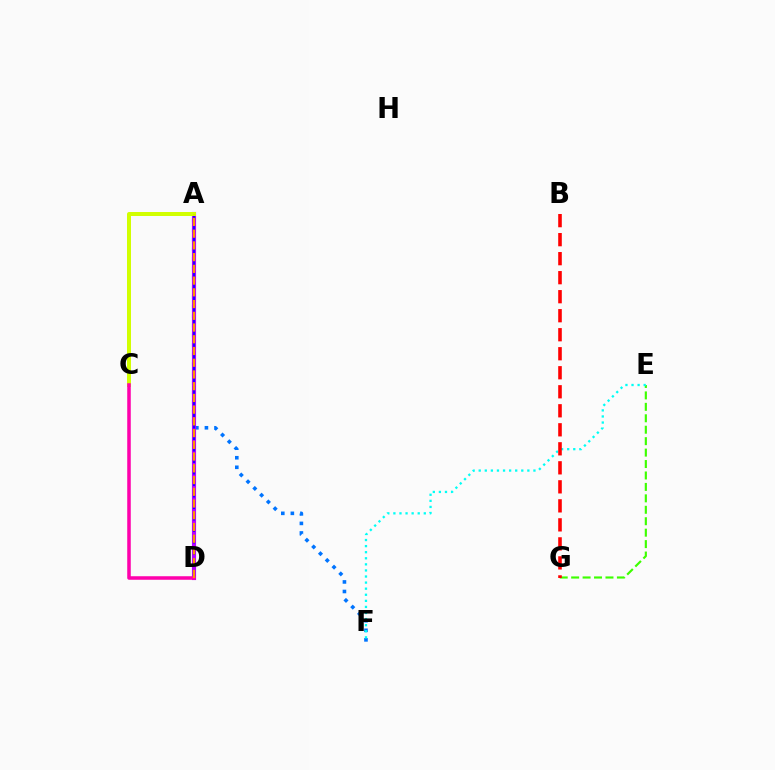{('A', 'D'): [{'color': '#00ff5c', 'line_style': 'solid', 'thickness': 2.62}, {'color': '#b900ff', 'line_style': 'solid', 'thickness': 2.98}, {'color': '#2500ff', 'line_style': 'dashed', 'thickness': 1.56}, {'color': '#ff9400', 'line_style': 'dashed', 'thickness': 1.59}], ('E', 'G'): [{'color': '#3dff00', 'line_style': 'dashed', 'thickness': 1.55}], ('A', 'F'): [{'color': '#0074ff', 'line_style': 'dotted', 'thickness': 2.6}], ('E', 'F'): [{'color': '#00fff6', 'line_style': 'dotted', 'thickness': 1.65}], ('A', 'C'): [{'color': '#d1ff00', 'line_style': 'solid', 'thickness': 2.87}], ('B', 'G'): [{'color': '#ff0000', 'line_style': 'dashed', 'thickness': 2.58}], ('C', 'D'): [{'color': '#ff00ac', 'line_style': 'solid', 'thickness': 2.54}]}